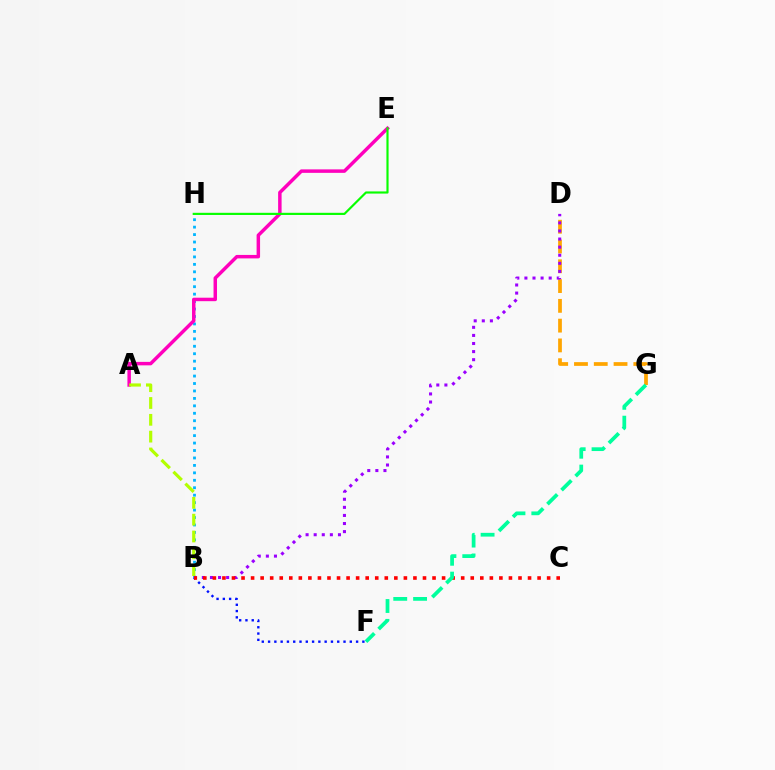{('B', 'F'): [{'color': '#0010ff', 'line_style': 'dotted', 'thickness': 1.71}], ('B', 'H'): [{'color': '#00b5ff', 'line_style': 'dotted', 'thickness': 2.02}], ('D', 'G'): [{'color': '#ffa500', 'line_style': 'dashed', 'thickness': 2.69}], ('A', 'E'): [{'color': '#ff00bd', 'line_style': 'solid', 'thickness': 2.5}], ('B', 'D'): [{'color': '#9b00ff', 'line_style': 'dotted', 'thickness': 2.2}], ('A', 'B'): [{'color': '#b3ff00', 'line_style': 'dashed', 'thickness': 2.29}], ('E', 'H'): [{'color': '#08ff00', 'line_style': 'solid', 'thickness': 1.56}], ('B', 'C'): [{'color': '#ff0000', 'line_style': 'dotted', 'thickness': 2.59}], ('F', 'G'): [{'color': '#00ff9d', 'line_style': 'dashed', 'thickness': 2.7}]}